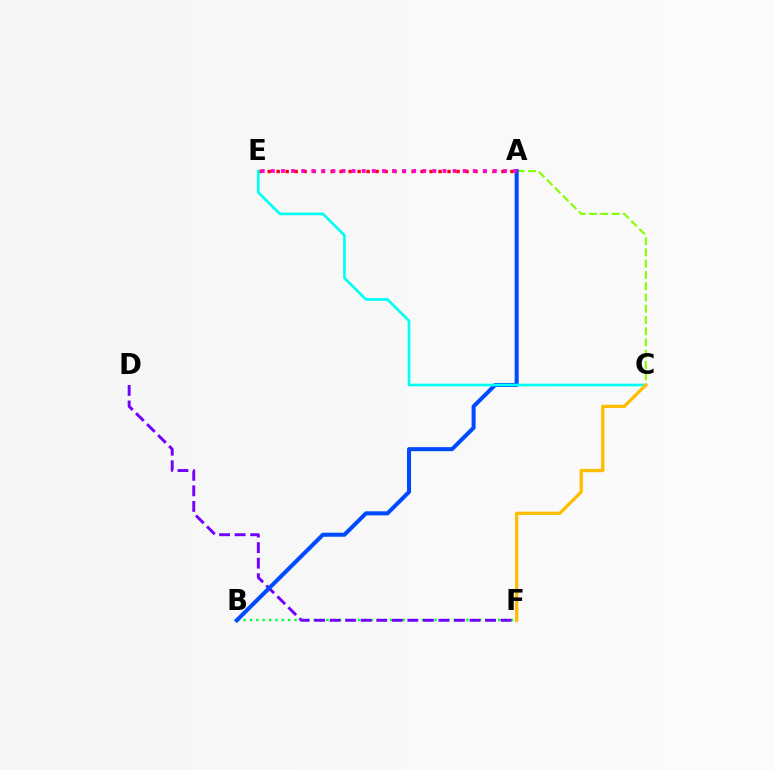{('A', 'C'): [{'color': '#84ff00', 'line_style': 'dashed', 'thickness': 1.53}], ('B', 'F'): [{'color': '#00ff39', 'line_style': 'dotted', 'thickness': 1.73}], ('D', 'F'): [{'color': '#7200ff', 'line_style': 'dashed', 'thickness': 2.11}], ('A', 'E'): [{'color': '#ff0000', 'line_style': 'dotted', 'thickness': 2.44}, {'color': '#ff00cf', 'line_style': 'dotted', 'thickness': 2.74}], ('A', 'B'): [{'color': '#004bff', 'line_style': 'solid', 'thickness': 2.92}], ('C', 'E'): [{'color': '#00fff6', 'line_style': 'solid', 'thickness': 1.93}], ('C', 'F'): [{'color': '#ffbd00', 'line_style': 'solid', 'thickness': 2.37}]}